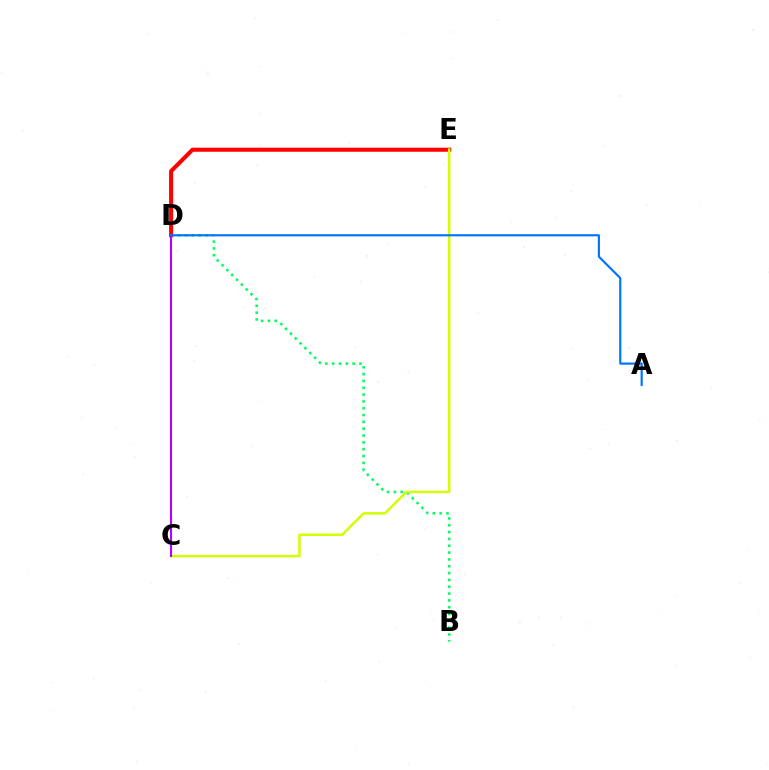{('B', 'D'): [{'color': '#00ff5c', 'line_style': 'dotted', 'thickness': 1.86}], ('D', 'E'): [{'color': '#ff0000', 'line_style': 'solid', 'thickness': 2.92}], ('C', 'E'): [{'color': '#d1ff00', 'line_style': 'solid', 'thickness': 1.79}], ('C', 'D'): [{'color': '#b900ff', 'line_style': 'solid', 'thickness': 1.5}], ('A', 'D'): [{'color': '#0074ff', 'line_style': 'solid', 'thickness': 1.56}]}